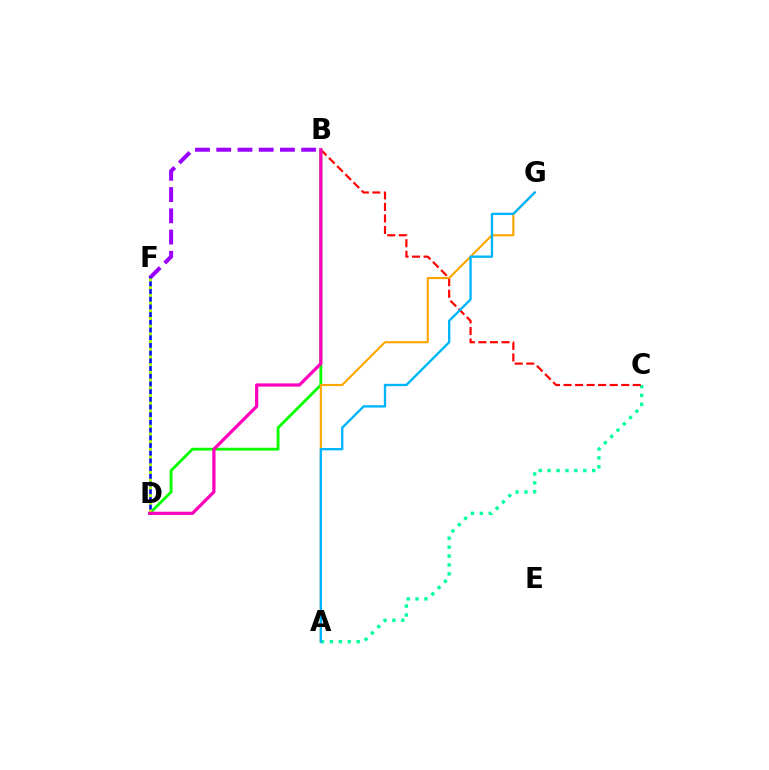{('B', 'F'): [{'color': '#9b00ff', 'line_style': 'dashed', 'thickness': 2.88}], ('A', 'C'): [{'color': '#00ff9d', 'line_style': 'dotted', 'thickness': 2.42}], ('B', 'C'): [{'color': '#ff0000', 'line_style': 'dashed', 'thickness': 1.57}], ('B', 'D'): [{'color': '#08ff00', 'line_style': 'solid', 'thickness': 2.03}, {'color': '#ff00bd', 'line_style': 'solid', 'thickness': 2.32}], ('A', 'G'): [{'color': '#ffa500', 'line_style': 'solid', 'thickness': 1.53}, {'color': '#00b5ff', 'line_style': 'solid', 'thickness': 1.69}], ('D', 'F'): [{'color': '#0010ff', 'line_style': 'solid', 'thickness': 1.91}, {'color': '#b3ff00', 'line_style': 'dotted', 'thickness': 2.09}]}